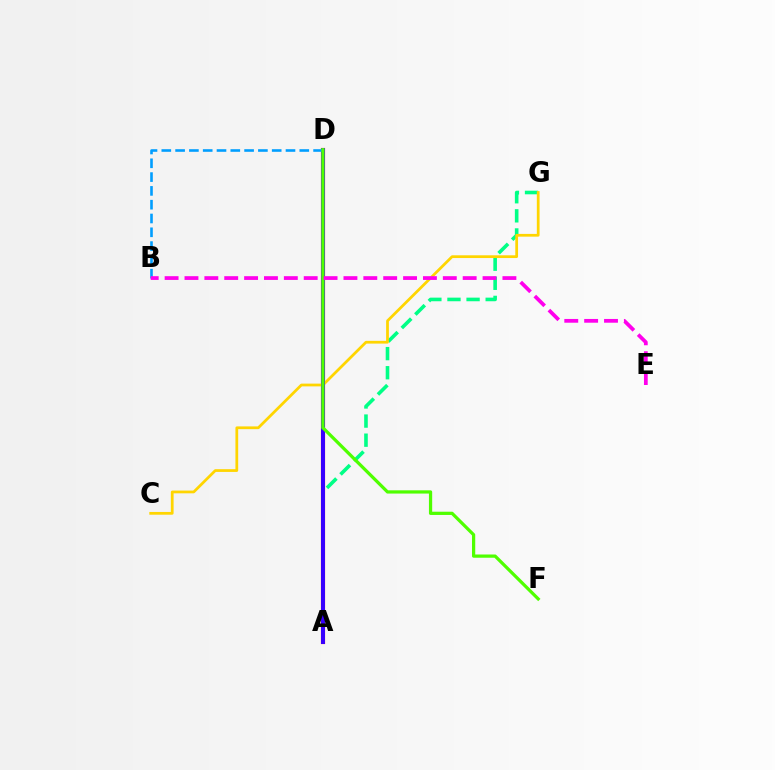{('A', 'D'): [{'color': '#ff0000', 'line_style': 'solid', 'thickness': 2.99}, {'color': '#3700ff', 'line_style': 'solid', 'thickness': 2.86}], ('A', 'G'): [{'color': '#00ff86', 'line_style': 'dashed', 'thickness': 2.6}], ('C', 'G'): [{'color': '#ffd500', 'line_style': 'solid', 'thickness': 1.98}], ('B', 'D'): [{'color': '#009eff', 'line_style': 'dashed', 'thickness': 1.87}], ('D', 'F'): [{'color': '#4fff00', 'line_style': 'solid', 'thickness': 2.33}], ('B', 'E'): [{'color': '#ff00ed', 'line_style': 'dashed', 'thickness': 2.7}]}